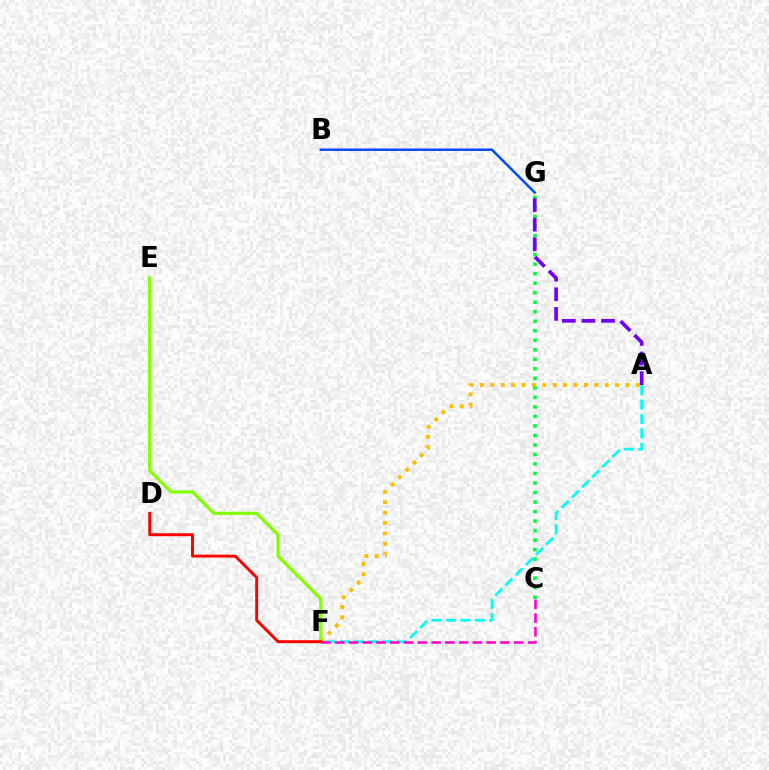{('A', 'F'): [{'color': '#00fff6', 'line_style': 'dashed', 'thickness': 1.96}, {'color': '#ffbd00', 'line_style': 'dotted', 'thickness': 2.82}], ('C', 'G'): [{'color': '#00ff39', 'line_style': 'dotted', 'thickness': 2.59}], ('E', 'F'): [{'color': '#84ff00', 'line_style': 'solid', 'thickness': 2.35}], ('A', 'G'): [{'color': '#7200ff', 'line_style': 'dashed', 'thickness': 2.66}], ('B', 'G'): [{'color': '#004bff', 'line_style': 'solid', 'thickness': 1.79}], ('C', 'F'): [{'color': '#ff00cf', 'line_style': 'dashed', 'thickness': 1.87}], ('D', 'F'): [{'color': '#ff0000', 'line_style': 'solid', 'thickness': 2.1}]}